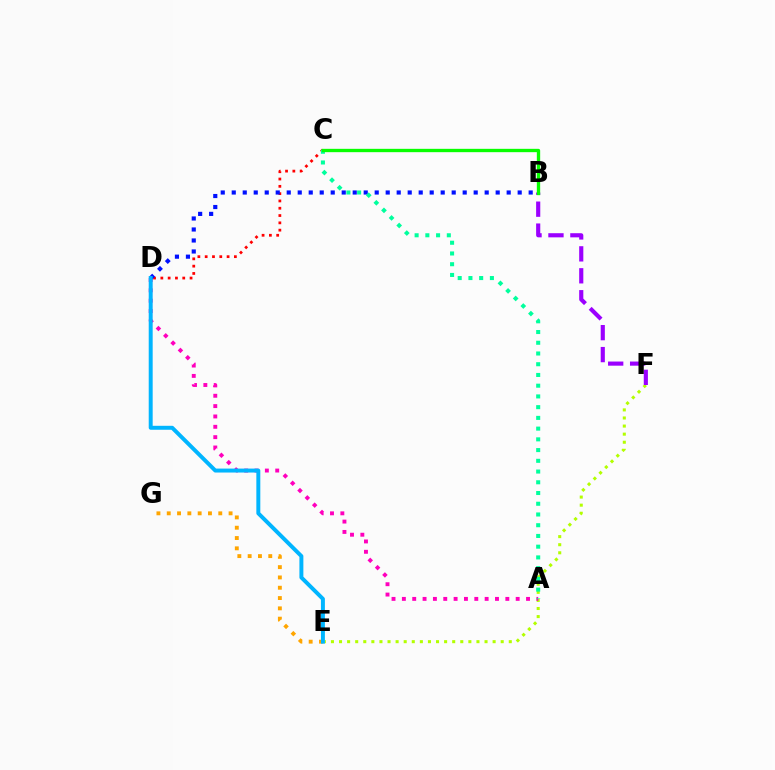{('C', 'D'): [{'color': '#ff0000', 'line_style': 'dotted', 'thickness': 1.98}], ('E', 'F'): [{'color': '#b3ff00', 'line_style': 'dotted', 'thickness': 2.2}], ('A', 'D'): [{'color': '#ff00bd', 'line_style': 'dotted', 'thickness': 2.81}], ('B', 'D'): [{'color': '#0010ff', 'line_style': 'dotted', 'thickness': 2.99}], ('E', 'G'): [{'color': '#ffa500', 'line_style': 'dotted', 'thickness': 2.8}], ('D', 'E'): [{'color': '#00b5ff', 'line_style': 'solid', 'thickness': 2.85}], ('A', 'C'): [{'color': '#00ff9d', 'line_style': 'dotted', 'thickness': 2.92}], ('B', 'F'): [{'color': '#9b00ff', 'line_style': 'dashed', 'thickness': 2.98}], ('B', 'C'): [{'color': '#08ff00', 'line_style': 'solid', 'thickness': 2.4}]}